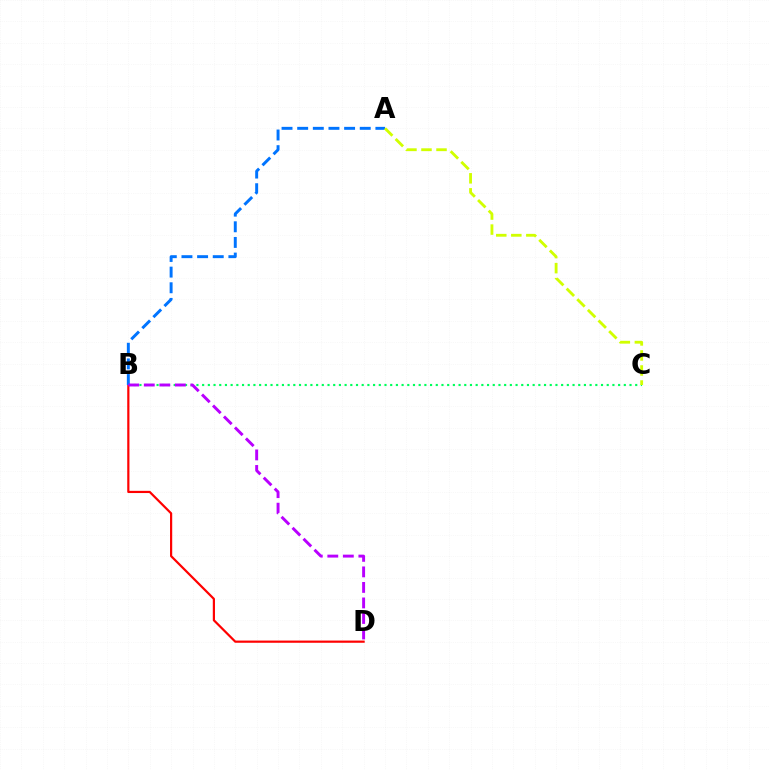{('B', 'C'): [{'color': '#00ff5c', 'line_style': 'dotted', 'thickness': 1.55}], ('B', 'D'): [{'color': '#ff0000', 'line_style': 'solid', 'thickness': 1.58}, {'color': '#b900ff', 'line_style': 'dashed', 'thickness': 2.11}], ('A', 'B'): [{'color': '#0074ff', 'line_style': 'dashed', 'thickness': 2.13}], ('A', 'C'): [{'color': '#d1ff00', 'line_style': 'dashed', 'thickness': 2.04}]}